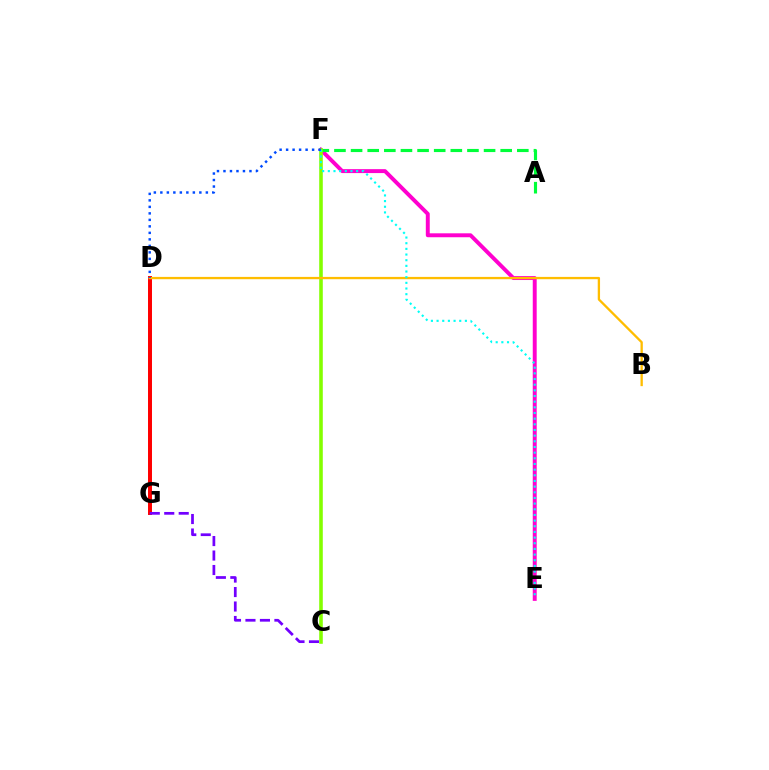{('D', 'G'): [{'color': '#ff0000', 'line_style': 'solid', 'thickness': 2.86}], ('E', 'F'): [{'color': '#ff00cf', 'line_style': 'solid', 'thickness': 2.83}, {'color': '#00fff6', 'line_style': 'dotted', 'thickness': 1.54}], ('A', 'F'): [{'color': '#00ff39', 'line_style': 'dashed', 'thickness': 2.26}], ('C', 'F'): [{'color': '#84ff00', 'line_style': 'solid', 'thickness': 2.58}], ('C', 'G'): [{'color': '#7200ff', 'line_style': 'dashed', 'thickness': 1.97}], ('B', 'D'): [{'color': '#ffbd00', 'line_style': 'solid', 'thickness': 1.67}], ('D', 'F'): [{'color': '#004bff', 'line_style': 'dotted', 'thickness': 1.77}]}